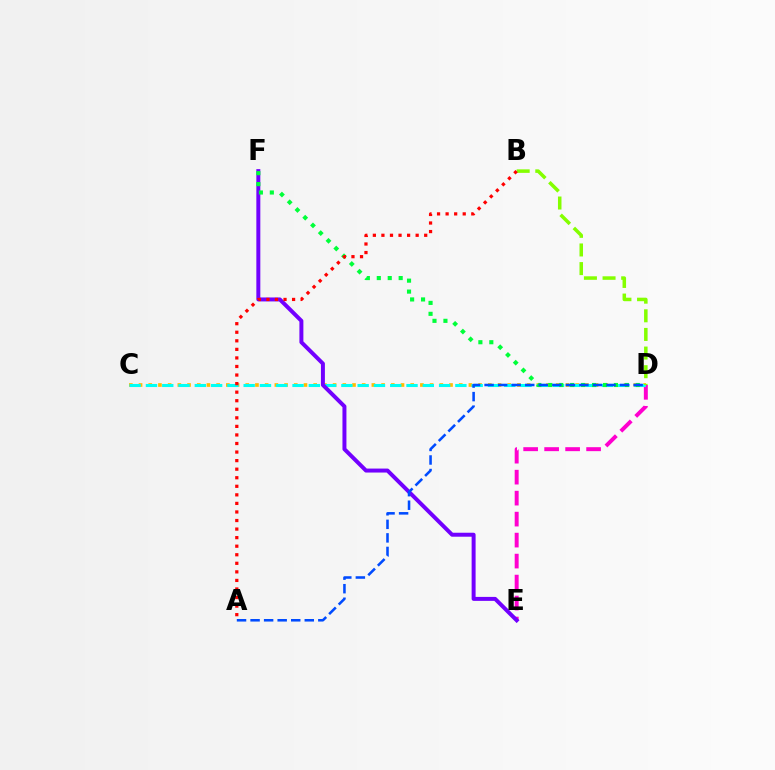{('D', 'E'): [{'color': '#ff00cf', 'line_style': 'dashed', 'thickness': 2.85}], ('C', 'D'): [{'color': '#ffbd00', 'line_style': 'dotted', 'thickness': 2.64}, {'color': '#00fff6', 'line_style': 'dashed', 'thickness': 2.21}], ('B', 'D'): [{'color': '#84ff00', 'line_style': 'dashed', 'thickness': 2.53}], ('E', 'F'): [{'color': '#7200ff', 'line_style': 'solid', 'thickness': 2.86}], ('D', 'F'): [{'color': '#00ff39', 'line_style': 'dotted', 'thickness': 2.97}], ('A', 'B'): [{'color': '#ff0000', 'line_style': 'dotted', 'thickness': 2.33}], ('A', 'D'): [{'color': '#004bff', 'line_style': 'dashed', 'thickness': 1.84}]}